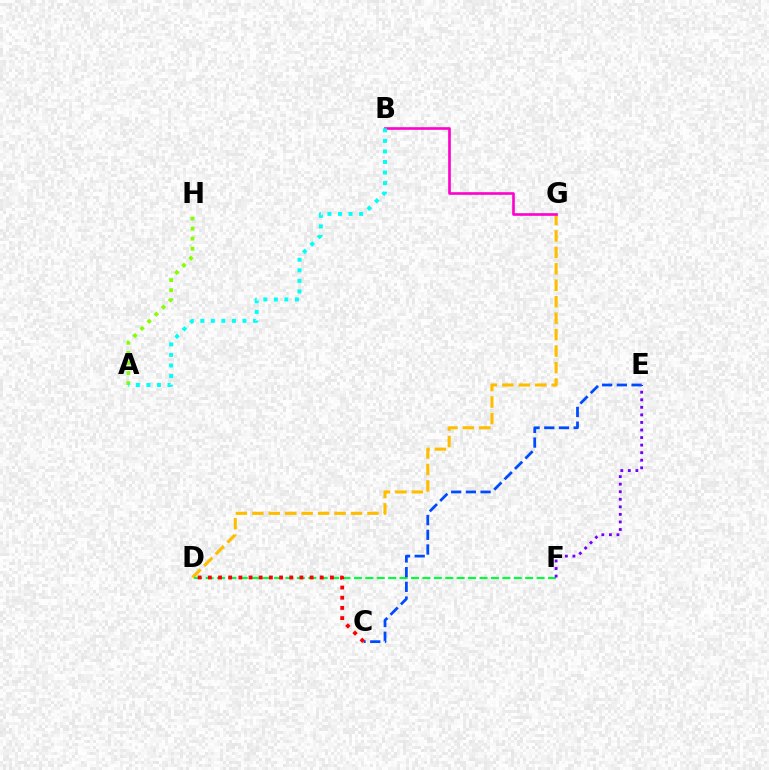{('D', 'G'): [{'color': '#ffbd00', 'line_style': 'dashed', 'thickness': 2.23}], ('D', 'F'): [{'color': '#00ff39', 'line_style': 'dashed', 'thickness': 1.55}], ('A', 'H'): [{'color': '#84ff00', 'line_style': 'dotted', 'thickness': 2.73}], ('B', 'G'): [{'color': '#ff00cf', 'line_style': 'solid', 'thickness': 1.9}], ('A', 'B'): [{'color': '#00fff6', 'line_style': 'dotted', 'thickness': 2.87}], ('E', 'F'): [{'color': '#7200ff', 'line_style': 'dotted', 'thickness': 2.05}], ('C', 'E'): [{'color': '#004bff', 'line_style': 'dashed', 'thickness': 2.0}], ('C', 'D'): [{'color': '#ff0000', 'line_style': 'dotted', 'thickness': 2.76}]}